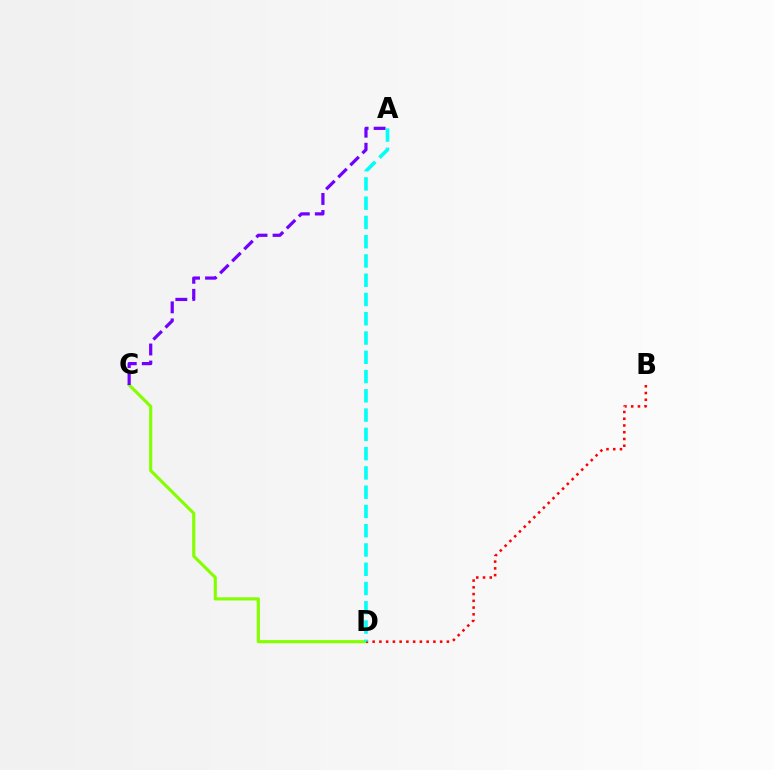{('C', 'D'): [{'color': '#84ff00', 'line_style': 'solid', 'thickness': 2.26}], ('A', 'C'): [{'color': '#7200ff', 'line_style': 'dashed', 'thickness': 2.31}], ('B', 'D'): [{'color': '#ff0000', 'line_style': 'dotted', 'thickness': 1.83}], ('A', 'D'): [{'color': '#00fff6', 'line_style': 'dashed', 'thickness': 2.62}]}